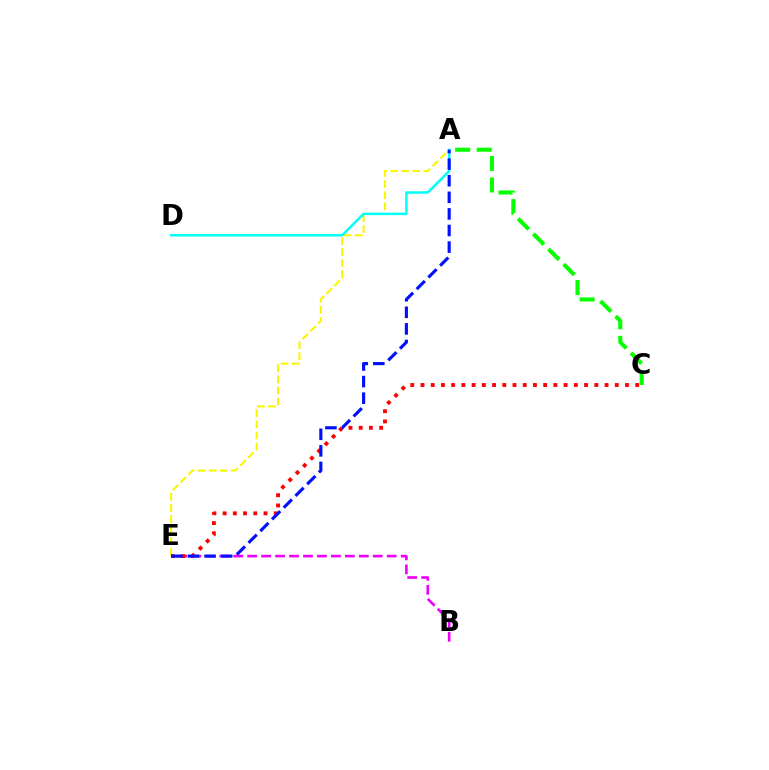{('A', 'E'): [{'color': '#fcf500', 'line_style': 'dashed', 'thickness': 1.51}, {'color': '#0010ff', 'line_style': 'dashed', 'thickness': 2.25}], ('B', 'E'): [{'color': '#ee00ff', 'line_style': 'dashed', 'thickness': 1.9}], ('C', 'E'): [{'color': '#ff0000', 'line_style': 'dotted', 'thickness': 2.78}], ('A', 'D'): [{'color': '#00fff6', 'line_style': 'solid', 'thickness': 1.78}], ('A', 'C'): [{'color': '#08ff00', 'line_style': 'dashed', 'thickness': 2.92}]}